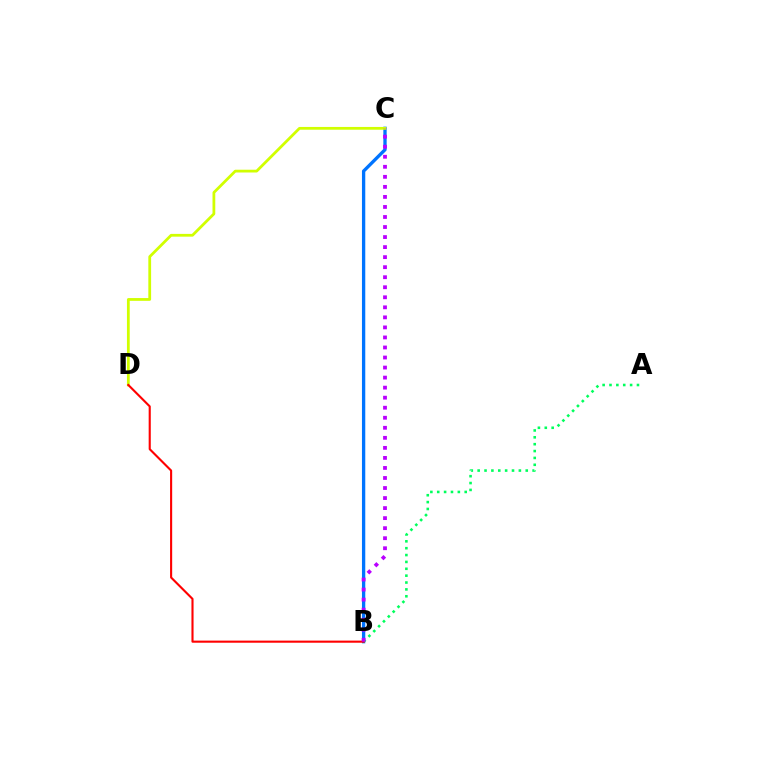{('B', 'C'): [{'color': '#0074ff', 'line_style': 'solid', 'thickness': 2.39}, {'color': '#b900ff', 'line_style': 'dotted', 'thickness': 2.73}], ('C', 'D'): [{'color': '#d1ff00', 'line_style': 'solid', 'thickness': 2.0}], ('A', 'B'): [{'color': '#00ff5c', 'line_style': 'dotted', 'thickness': 1.87}], ('B', 'D'): [{'color': '#ff0000', 'line_style': 'solid', 'thickness': 1.52}]}